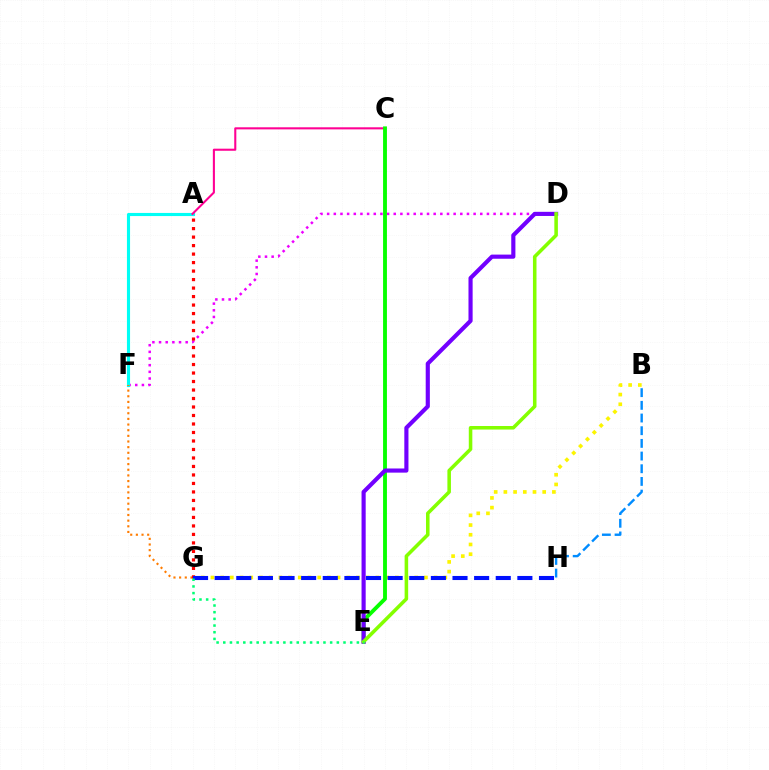{('B', 'G'): [{'color': '#fcf500', 'line_style': 'dotted', 'thickness': 2.64}], ('D', 'F'): [{'color': '#ee00ff', 'line_style': 'dotted', 'thickness': 1.81}], ('A', 'F'): [{'color': '#00fff6', 'line_style': 'solid', 'thickness': 2.24}], ('F', 'G'): [{'color': '#ff7c00', 'line_style': 'dotted', 'thickness': 1.54}], ('B', 'H'): [{'color': '#008cff', 'line_style': 'dashed', 'thickness': 1.72}], ('A', 'G'): [{'color': '#ff0000', 'line_style': 'dotted', 'thickness': 2.31}], ('G', 'H'): [{'color': '#0010ff', 'line_style': 'dashed', 'thickness': 2.94}], ('A', 'C'): [{'color': '#ff0094', 'line_style': 'solid', 'thickness': 1.5}], ('C', 'E'): [{'color': '#08ff00', 'line_style': 'solid', 'thickness': 2.78}], ('D', 'E'): [{'color': '#7200ff', 'line_style': 'solid', 'thickness': 2.98}, {'color': '#84ff00', 'line_style': 'solid', 'thickness': 2.55}], ('E', 'G'): [{'color': '#00ff74', 'line_style': 'dotted', 'thickness': 1.81}]}